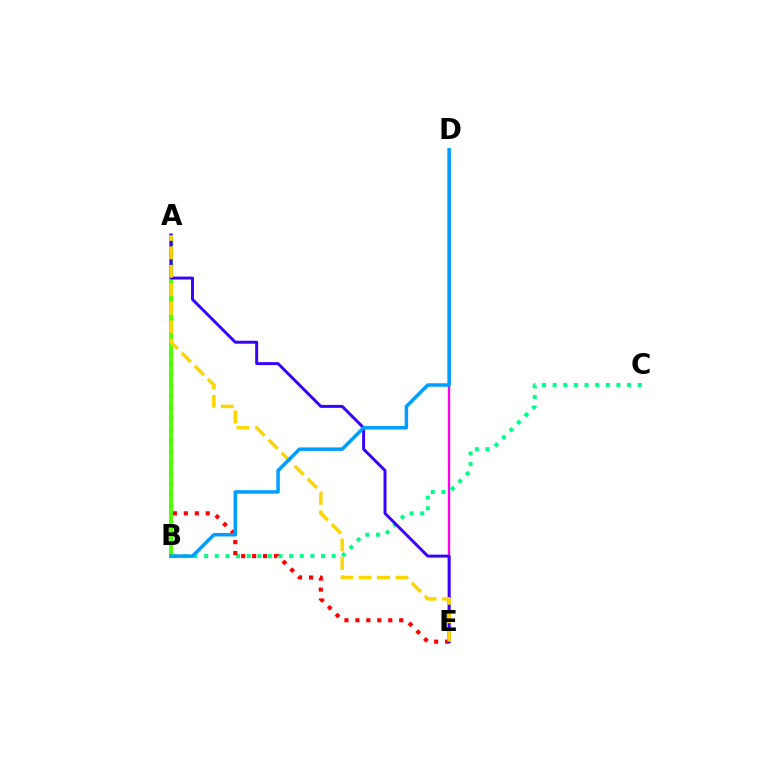{('D', 'E'): [{'color': '#ff00ed', 'line_style': 'solid', 'thickness': 1.69}], ('B', 'C'): [{'color': '#00ff86', 'line_style': 'dotted', 'thickness': 2.89}], ('A', 'E'): [{'color': '#ff0000', 'line_style': 'dotted', 'thickness': 2.98}, {'color': '#3700ff', 'line_style': 'solid', 'thickness': 2.11}, {'color': '#ffd500', 'line_style': 'dashed', 'thickness': 2.51}], ('A', 'B'): [{'color': '#4fff00', 'line_style': 'solid', 'thickness': 2.81}], ('B', 'D'): [{'color': '#009eff', 'line_style': 'solid', 'thickness': 2.52}]}